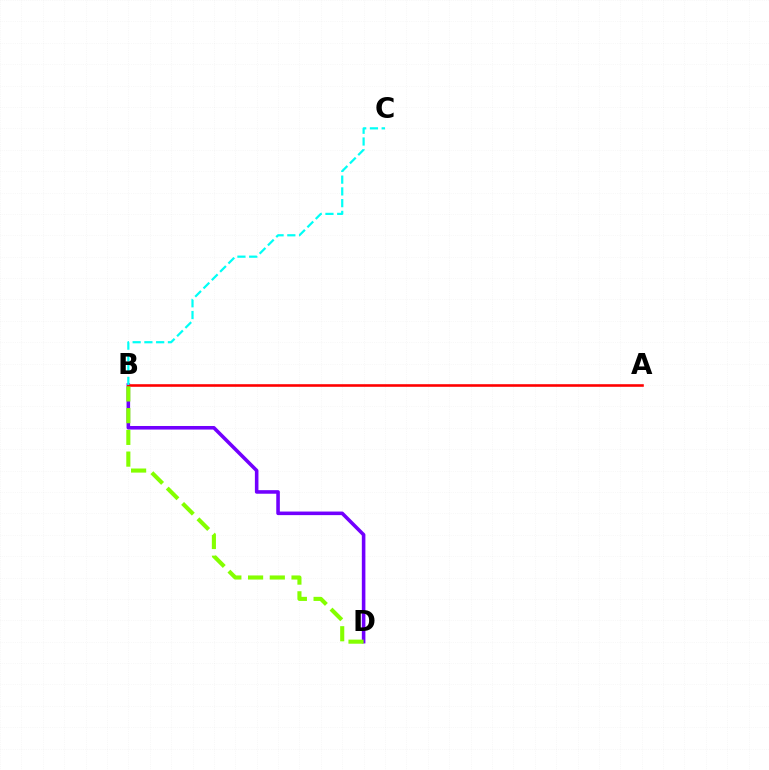{('B', 'D'): [{'color': '#7200ff', 'line_style': 'solid', 'thickness': 2.57}, {'color': '#84ff00', 'line_style': 'dashed', 'thickness': 2.95}], ('A', 'B'): [{'color': '#ff0000', 'line_style': 'solid', 'thickness': 1.87}], ('B', 'C'): [{'color': '#00fff6', 'line_style': 'dashed', 'thickness': 1.6}]}